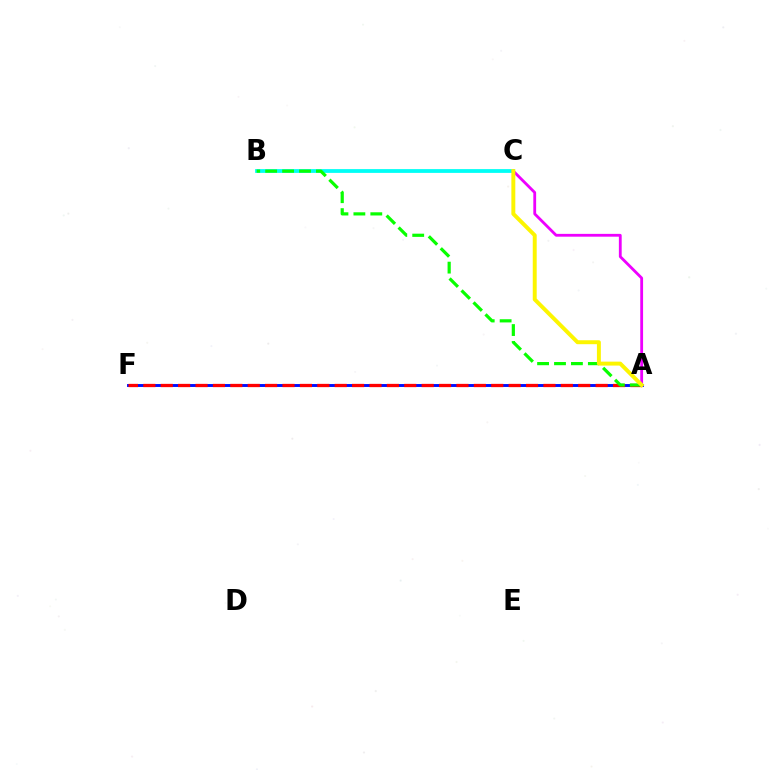{('A', 'F'): [{'color': '#0010ff', 'line_style': 'solid', 'thickness': 2.1}, {'color': '#ff0000', 'line_style': 'dashed', 'thickness': 2.36}], ('B', 'C'): [{'color': '#00fff6', 'line_style': 'solid', 'thickness': 2.72}], ('A', 'C'): [{'color': '#ee00ff', 'line_style': 'solid', 'thickness': 2.03}, {'color': '#fcf500', 'line_style': 'solid', 'thickness': 2.84}], ('A', 'B'): [{'color': '#08ff00', 'line_style': 'dashed', 'thickness': 2.3}]}